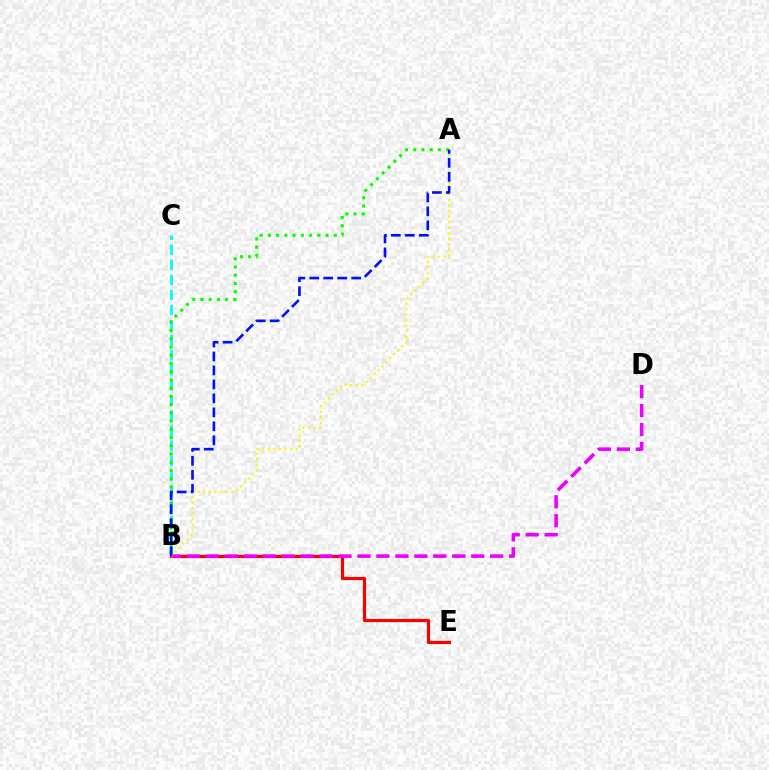{('B', 'C'): [{'color': '#00fff6', 'line_style': 'dashed', 'thickness': 2.05}], ('B', 'E'): [{'color': '#ff0000', 'line_style': 'solid', 'thickness': 2.28}], ('B', 'D'): [{'color': '#ee00ff', 'line_style': 'dashed', 'thickness': 2.58}], ('A', 'B'): [{'color': '#fcf500', 'line_style': 'dotted', 'thickness': 1.52}, {'color': '#08ff00', 'line_style': 'dotted', 'thickness': 2.24}, {'color': '#0010ff', 'line_style': 'dashed', 'thickness': 1.9}]}